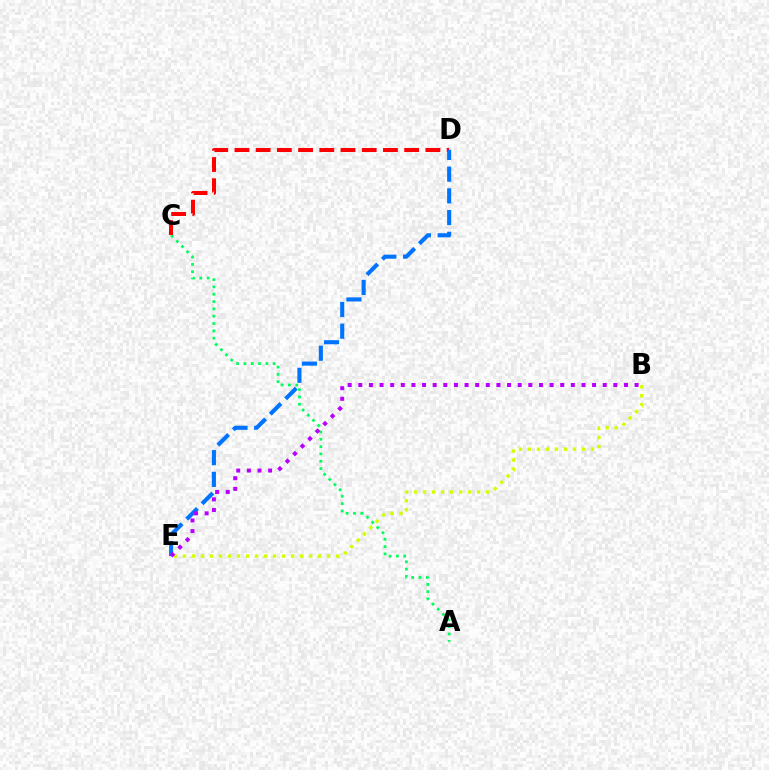{('B', 'E'): [{'color': '#d1ff00', 'line_style': 'dotted', 'thickness': 2.45}, {'color': '#b900ff', 'line_style': 'dotted', 'thickness': 2.89}], ('A', 'C'): [{'color': '#00ff5c', 'line_style': 'dotted', 'thickness': 1.99}], ('C', 'D'): [{'color': '#ff0000', 'line_style': 'dashed', 'thickness': 2.88}], ('D', 'E'): [{'color': '#0074ff', 'line_style': 'dashed', 'thickness': 2.95}]}